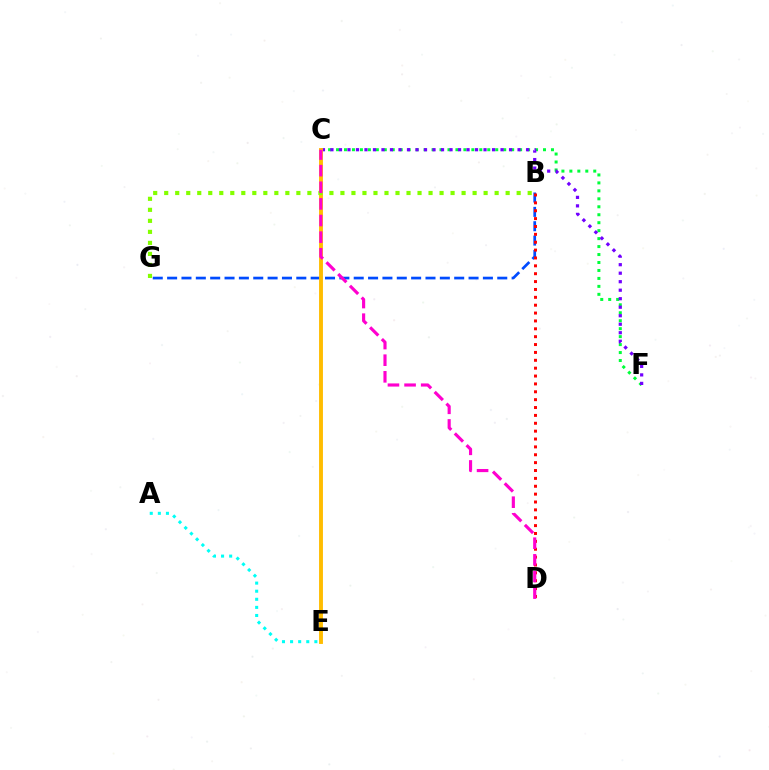{('C', 'F'): [{'color': '#00ff39', 'line_style': 'dotted', 'thickness': 2.16}, {'color': '#7200ff', 'line_style': 'dotted', 'thickness': 2.31}], ('B', 'G'): [{'color': '#004bff', 'line_style': 'dashed', 'thickness': 1.95}, {'color': '#84ff00', 'line_style': 'dotted', 'thickness': 2.99}], ('B', 'D'): [{'color': '#ff0000', 'line_style': 'dotted', 'thickness': 2.14}], ('C', 'E'): [{'color': '#ffbd00', 'line_style': 'solid', 'thickness': 2.8}], ('A', 'E'): [{'color': '#00fff6', 'line_style': 'dotted', 'thickness': 2.2}], ('C', 'D'): [{'color': '#ff00cf', 'line_style': 'dashed', 'thickness': 2.26}]}